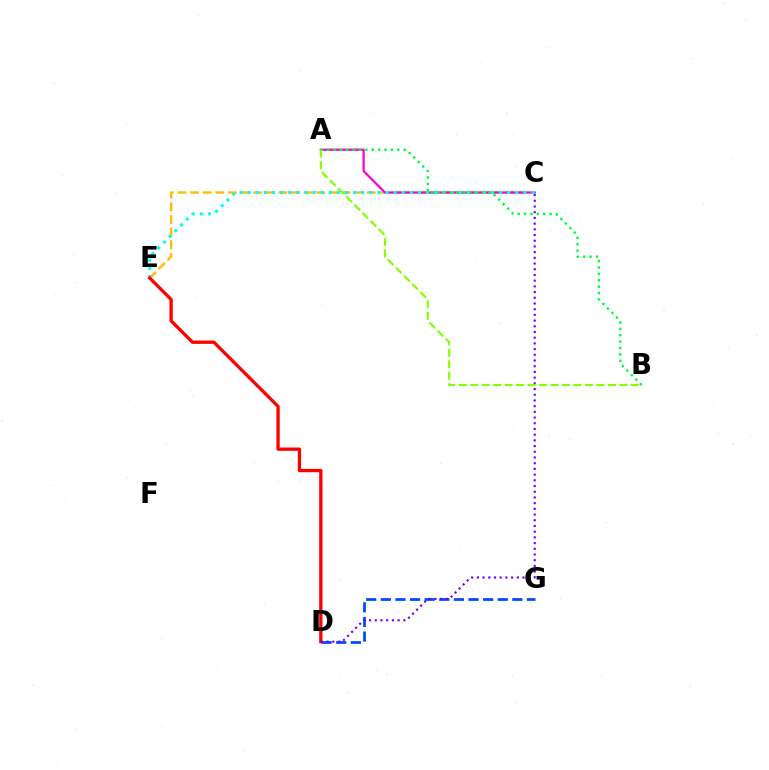{('D', 'G'): [{'color': '#004bff', 'line_style': 'dashed', 'thickness': 1.98}], ('C', 'E'): [{'color': '#ffbd00', 'line_style': 'dashed', 'thickness': 1.71}, {'color': '#00fff6', 'line_style': 'dotted', 'thickness': 2.2}], ('A', 'C'): [{'color': '#ff00cf', 'line_style': 'solid', 'thickness': 1.62}], ('D', 'E'): [{'color': '#ff0000', 'line_style': 'solid', 'thickness': 2.38}], ('C', 'D'): [{'color': '#7200ff', 'line_style': 'dotted', 'thickness': 1.55}], ('A', 'B'): [{'color': '#00ff39', 'line_style': 'dotted', 'thickness': 1.73}, {'color': '#84ff00', 'line_style': 'dashed', 'thickness': 1.56}]}